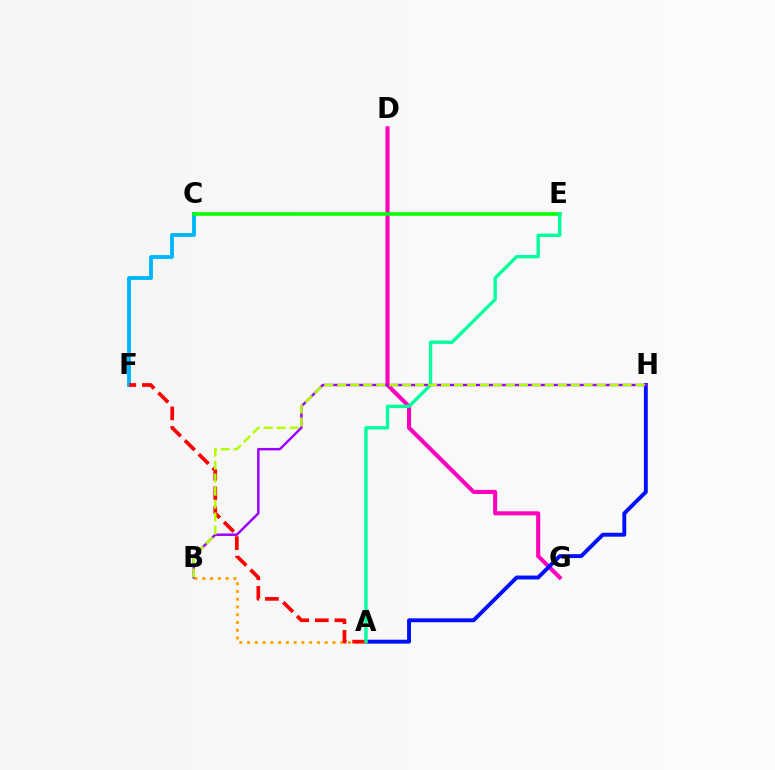{('C', 'F'): [{'color': '#00b5ff', 'line_style': 'solid', 'thickness': 2.76}], ('D', 'G'): [{'color': '#ff00bd', 'line_style': 'solid', 'thickness': 2.93}], ('A', 'H'): [{'color': '#0010ff', 'line_style': 'solid', 'thickness': 2.81}], ('A', 'B'): [{'color': '#ffa500', 'line_style': 'dotted', 'thickness': 2.11}], ('B', 'H'): [{'color': '#9b00ff', 'line_style': 'solid', 'thickness': 1.77}, {'color': '#b3ff00', 'line_style': 'dashed', 'thickness': 1.76}], ('C', 'E'): [{'color': '#08ff00', 'line_style': 'solid', 'thickness': 2.55}], ('A', 'F'): [{'color': '#ff0000', 'line_style': 'dashed', 'thickness': 2.66}], ('A', 'E'): [{'color': '#00ff9d', 'line_style': 'solid', 'thickness': 2.42}]}